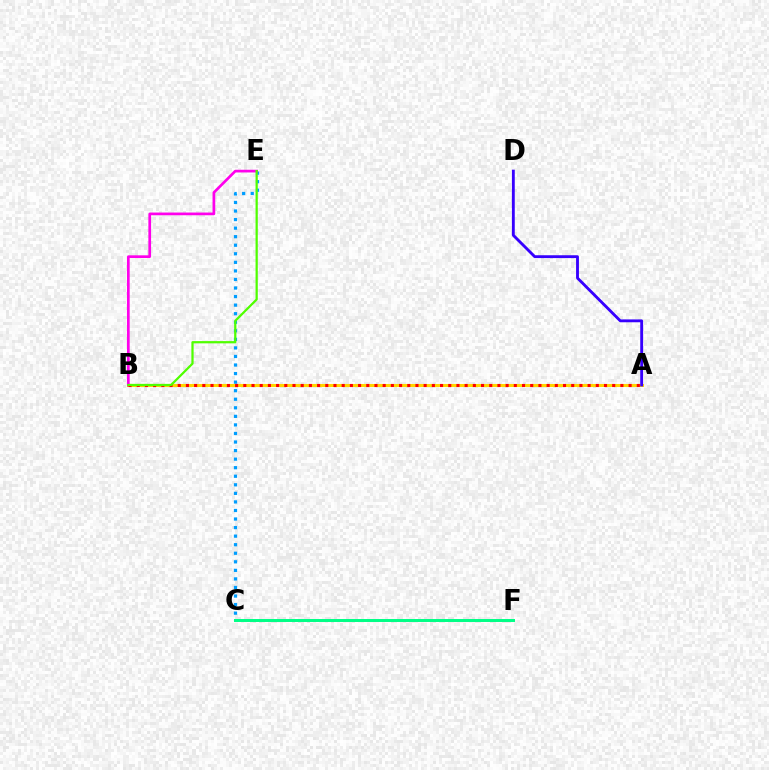{('A', 'B'): [{'color': '#ffd500', 'line_style': 'solid', 'thickness': 2.19}, {'color': '#ff0000', 'line_style': 'dotted', 'thickness': 2.23}], ('C', 'E'): [{'color': '#009eff', 'line_style': 'dotted', 'thickness': 2.32}], ('B', 'E'): [{'color': '#ff00ed', 'line_style': 'solid', 'thickness': 1.95}, {'color': '#4fff00', 'line_style': 'solid', 'thickness': 1.61}], ('A', 'D'): [{'color': '#3700ff', 'line_style': 'solid', 'thickness': 2.06}], ('C', 'F'): [{'color': '#00ff86', 'line_style': 'solid', 'thickness': 2.14}]}